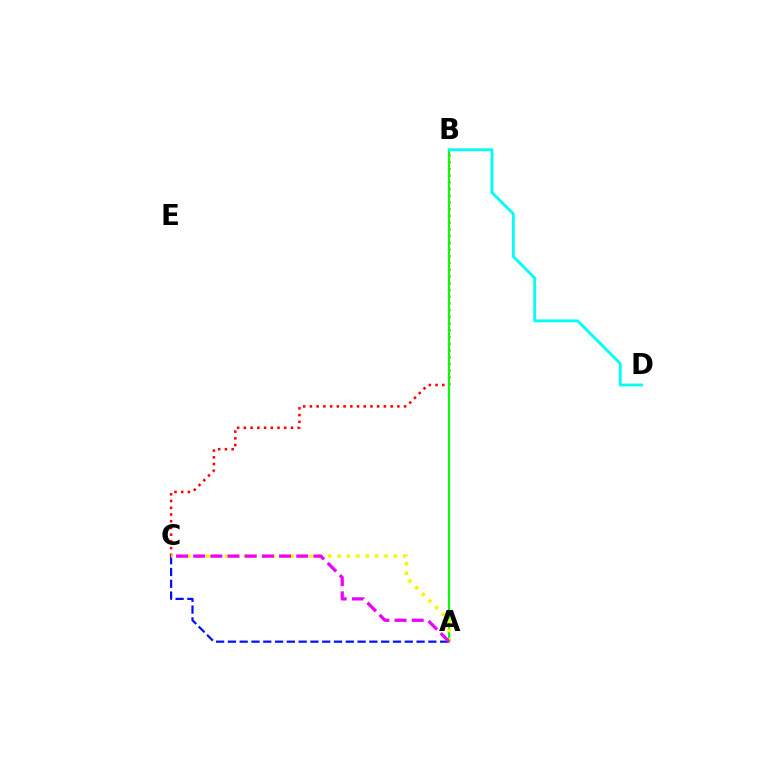{('B', 'C'): [{'color': '#ff0000', 'line_style': 'dotted', 'thickness': 1.83}], ('A', 'C'): [{'color': '#0010ff', 'line_style': 'dashed', 'thickness': 1.6}, {'color': '#fcf500', 'line_style': 'dotted', 'thickness': 2.55}, {'color': '#ee00ff', 'line_style': 'dashed', 'thickness': 2.33}], ('A', 'B'): [{'color': '#08ff00', 'line_style': 'solid', 'thickness': 1.54}], ('B', 'D'): [{'color': '#00fff6', 'line_style': 'solid', 'thickness': 2.03}]}